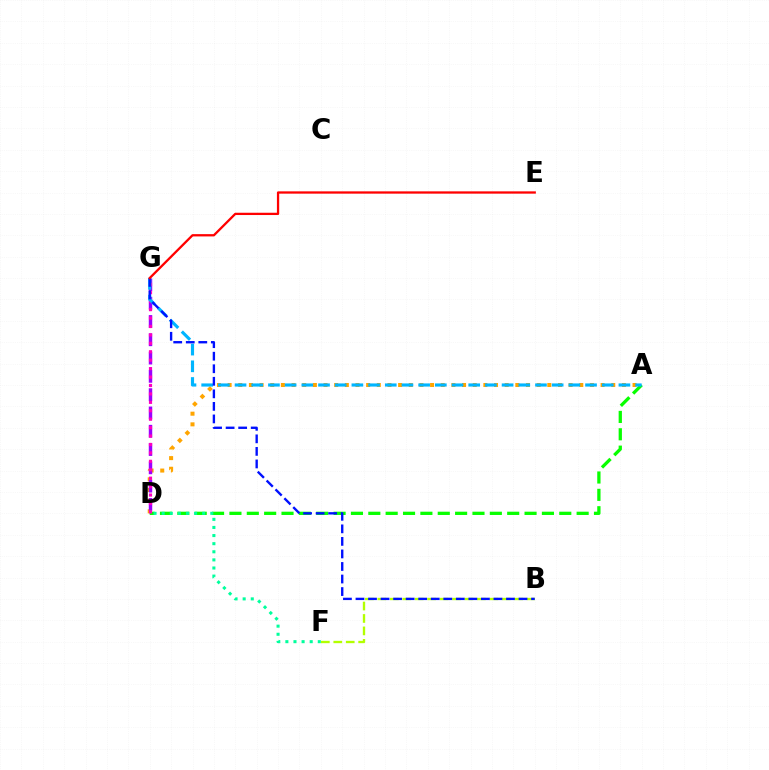{('A', 'D'): [{'color': '#ffa500', 'line_style': 'dotted', 'thickness': 2.9}, {'color': '#08ff00', 'line_style': 'dashed', 'thickness': 2.36}], ('D', 'G'): [{'color': '#9b00ff', 'line_style': 'dashed', 'thickness': 2.49}, {'color': '#ff00bd', 'line_style': 'dotted', 'thickness': 2.29}], ('B', 'F'): [{'color': '#b3ff00', 'line_style': 'dashed', 'thickness': 1.69}], ('A', 'G'): [{'color': '#00b5ff', 'line_style': 'dashed', 'thickness': 2.27}], ('B', 'G'): [{'color': '#0010ff', 'line_style': 'dashed', 'thickness': 1.7}], ('E', 'G'): [{'color': '#ff0000', 'line_style': 'solid', 'thickness': 1.65}], ('D', 'F'): [{'color': '#00ff9d', 'line_style': 'dotted', 'thickness': 2.2}]}